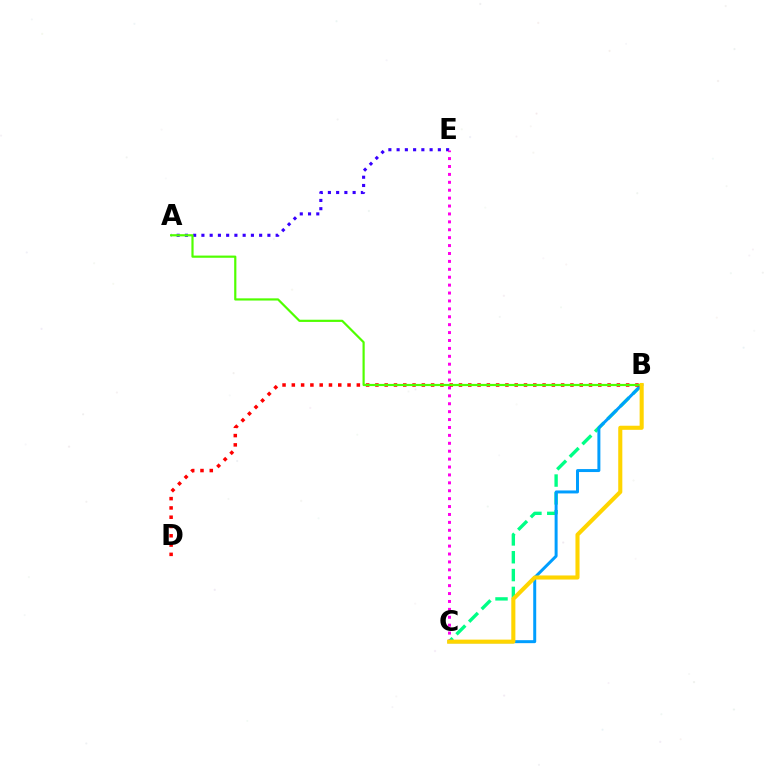{('B', 'C'): [{'color': '#00ff86', 'line_style': 'dashed', 'thickness': 2.42}, {'color': '#009eff', 'line_style': 'solid', 'thickness': 2.15}, {'color': '#ffd500', 'line_style': 'solid', 'thickness': 2.94}], ('A', 'E'): [{'color': '#3700ff', 'line_style': 'dotted', 'thickness': 2.24}], ('C', 'E'): [{'color': '#ff00ed', 'line_style': 'dotted', 'thickness': 2.15}], ('B', 'D'): [{'color': '#ff0000', 'line_style': 'dotted', 'thickness': 2.52}], ('A', 'B'): [{'color': '#4fff00', 'line_style': 'solid', 'thickness': 1.58}]}